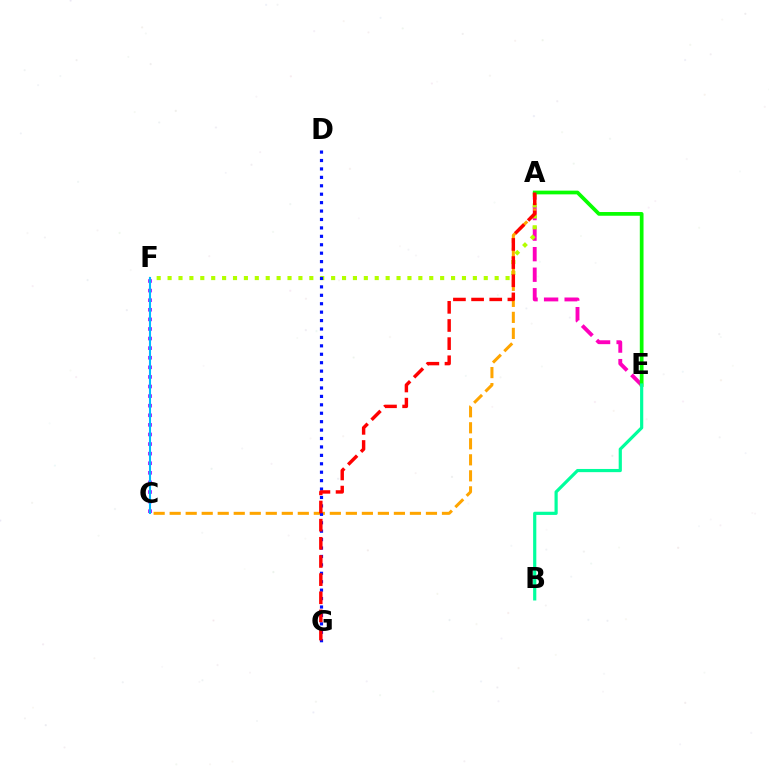{('A', 'E'): [{'color': '#ff00bd', 'line_style': 'dashed', 'thickness': 2.79}, {'color': '#08ff00', 'line_style': 'solid', 'thickness': 2.68}], ('C', 'F'): [{'color': '#9b00ff', 'line_style': 'dotted', 'thickness': 2.61}, {'color': '#00b5ff', 'line_style': 'solid', 'thickness': 1.5}], ('A', 'F'): [{'color': '#b3ff00', 'line_style': 'dotted', 'thickness': 2.96}], ('A', 'C'): [{'color': '#ffa500', 'line_style': 'dashed', 'thickness': 2.18}], ('B', 'E'): [{'color': '#00ff9d', 'line_style': 'solid', 'thickness': 2.29}], ('D', 'G'): [{'color': '#0010ff', 'line_style': 'dotted', 'thickness': 2.29}], ('A', 'G'): [{'color': '#ff0000', 'line_style': 'dashed', 'thickness': 2.47}]}